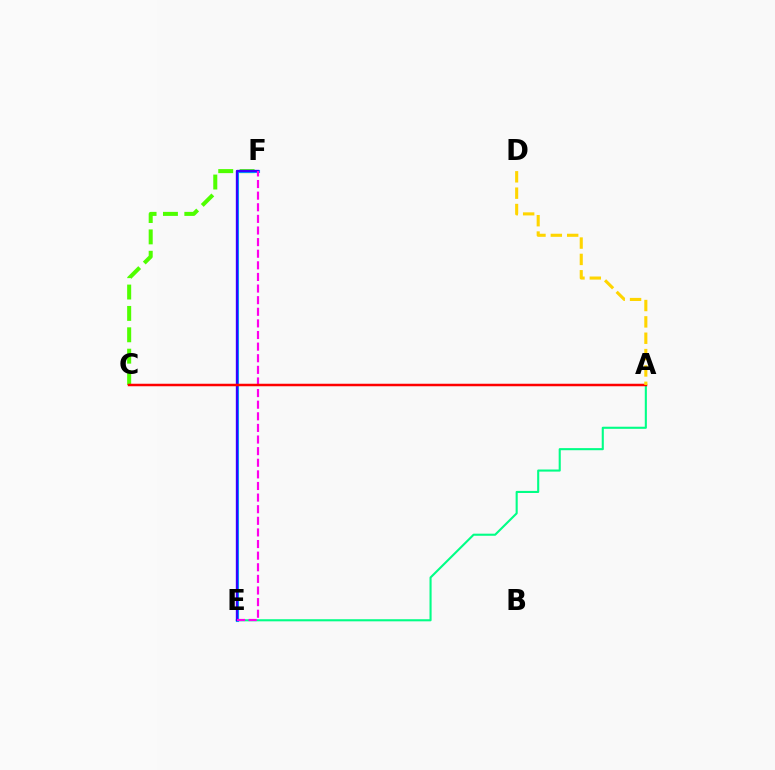{('C', 'F'): [{'color': '#4fff00', 'line_style': 'dashed', 'thickness': 2.9}], ('A', 'E'): [{'color': '#00ff86', 'line_style': 'solid', 'thickness': 1.51}], ('E', 'F'): [{'color': '#009eff', 'line_style': 'solid', 'thickness': 2.22}, {'color': '#3700ff', 'line_style': 'solid', 'thickness': 1.65}, {'color': '#ff00ed', 'line_style': 'dashed', 'thickness': 1.58}], ('A', 'C'): [{'color': '#ff0000', 'line_style': 'solid', 'thickness': 1.8}], ('A', 'D'): [{'color': '#ffd500', 'line_style': 'dashed', 'thickness': 2.22}]}